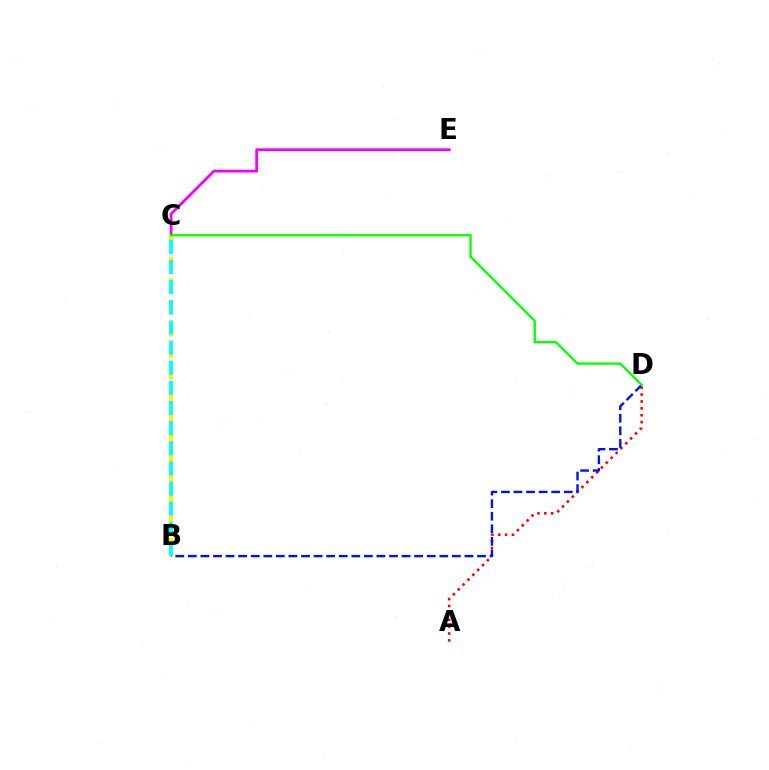{('A', 'D'): [{'color': '#ff0000', 'line_style': 'dotted', 'thickness': 1.87}], ('C', 'E'): [{'color': '#ee00ff', 'line_style': 'solid', 'thickness': 2.01}], ('B', 'C'): [{'color': '#fcf500', 'line_style': 'dashed', 'thickness': 2.94}, {'color': '#00fff6', 'line_style': 'dashed', 'thickness': 2.74}], ('B', 'D'): [{'color': '#0010ff', 'line_style': 'dashed', 'thickness': 1.71}], ('C', 'D'): [{'color': '#08ff00', 'line_style': 'solid', 'thickness': 1.68}]}